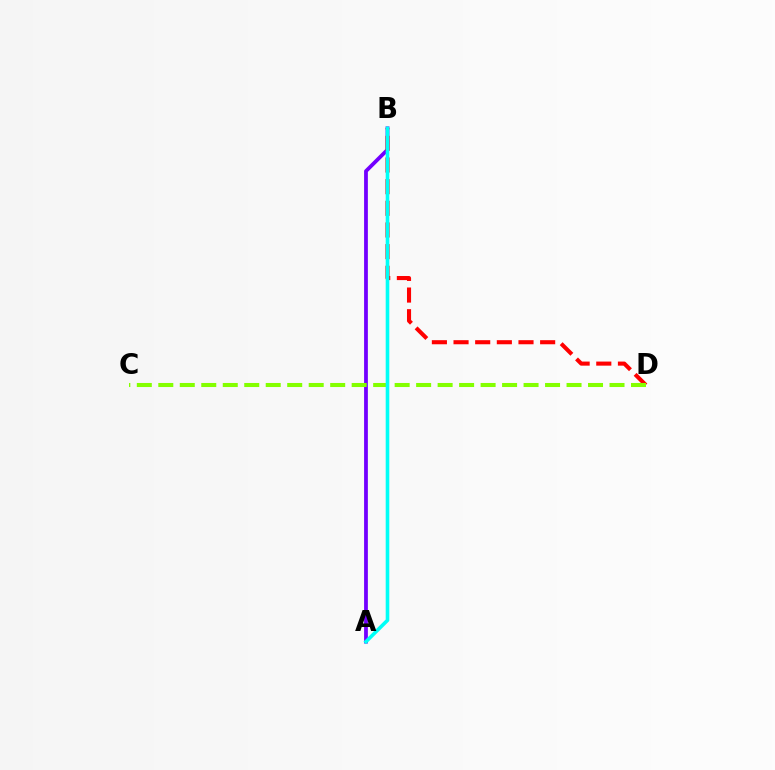{('A', 'B'): [{'color': '#7200ff', 'line_style': 'solid', 'thickness': 2.72}, {'color': '#00fff6', 'line_style': 'solid', 'thickness': 2.59}], ('B', 'D'): [{'color': '#ff0000', 'line_style': 'dashed', 'thickness': 2.94}], ('C', 'D'): [{'color': '#84ff00', 'line_style': 'dashed', 'thickness': 2.92}]}